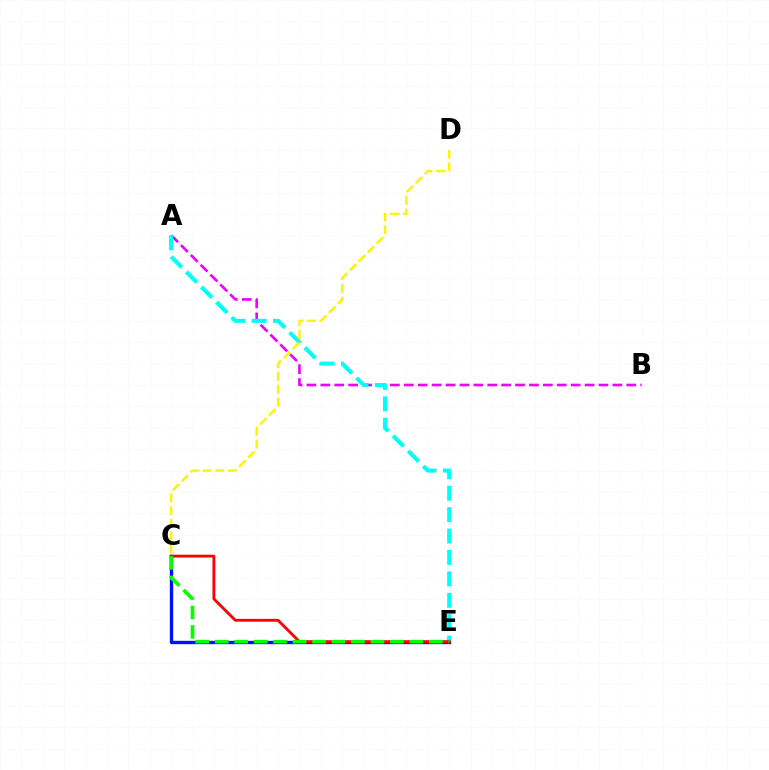{('C', 'E'): [{'color': '#0010ff', 'line_style': 'solid', 'thickness': 2.4}, {'color': '#ff0000', 'line_style': 'solid', 'thickness': 2.05}, {'color': '#08ff00', 'line_style': 'dashed', 'thickness': 2.64}], ('A', 'B'): [{'color': '#ee00ff', 'line_style': 'dashed', 'thickness': 1.89}], ('A', 'E'): [{'color': '#00fff6', 'line_style': 'dashed', 'thickness': 2.91}], ('C', 'D'): [{'color': '#fcf500', 'line_style': 'dashed', 'thickness': 1.73}]}